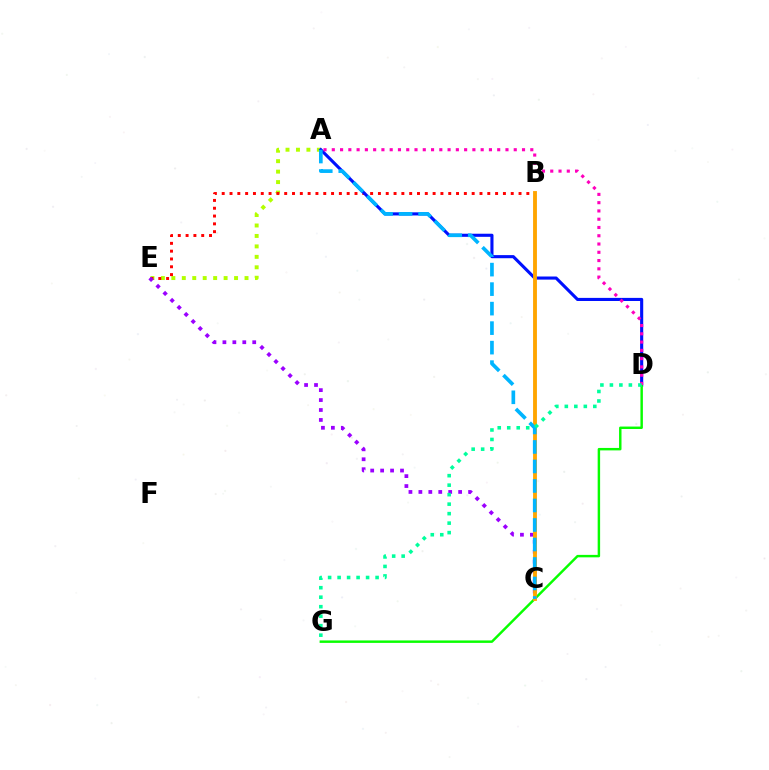{('A', 'E'): [{'color': '#b3ff00', 'line_style': 'dotted', 'thickness': 2.84}], ('B', 'E'): [{'color': '#ff0000', 'line_style': 'dotted', 'thickness': 2.12}], ('C', 'E'): [{'color': '#9b00ff', 'line_style': 'dotted', 'thickness': 2.7}], ('A', 'D'): [{'color': '#0010ff', 'line_style': 'solid', 'thickness': 2.24}, {'color': '#ff00bd', 'line_style': 'dotted', 'thickness': 2.25}], ('D', 'G'): [{'color': '#08ff00', 'line_style': 'solid', 'thickness': 1.76}, {'color': '#00ff9d', 'line_style': 'dotted', 'thickness': 2.58}], ('B', 'C'): [{'color': '#ffa500', 'line_style': 'solid', 'thickness': 2.77}], ('A', 'C'): [{'color': '#00b5ff', 'line_style': 'dashed', 'thickness': 2.65}]}